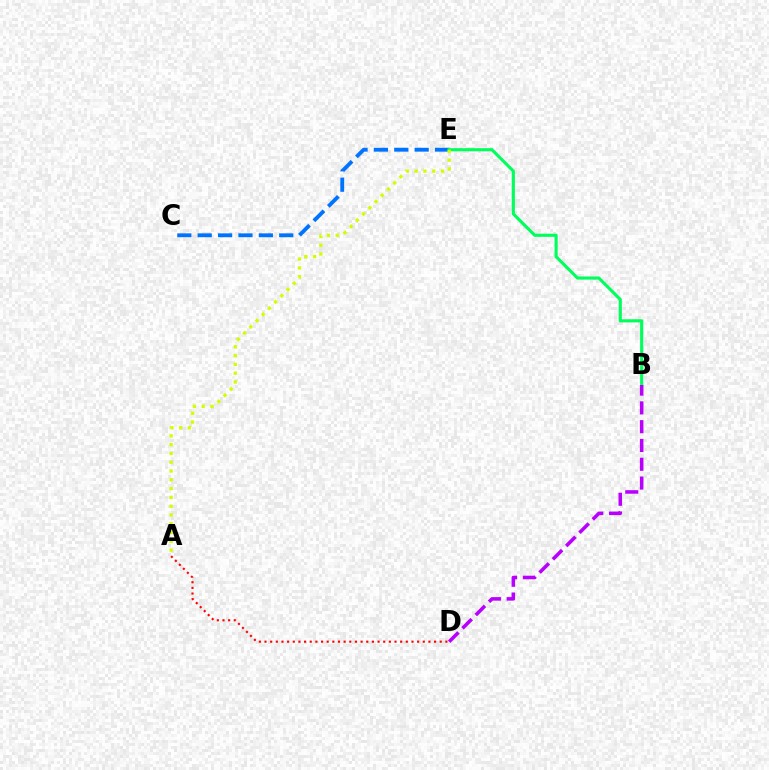{('C', 'E'): [{'color': '#0074ff', 'line_style': 'dashed', 'thickness': 2.77}], ('B', 'E'): [{'color': '#00ff5c', 'line_style': 'solid', 'thickness': 2.25}], ('A', 'E'): [{'color': '#d1ff00', 'line_style': 'dotted', 'thickness': 2.39}], ('B', 'D'): [{'color': '#b900ff', 'line_style': 'dashed', 'thickness': 2.55}], ('A', 'D'): [{'color': '#ff0000', 'line_style': 'dotted', 'thickness': 1.54}]}